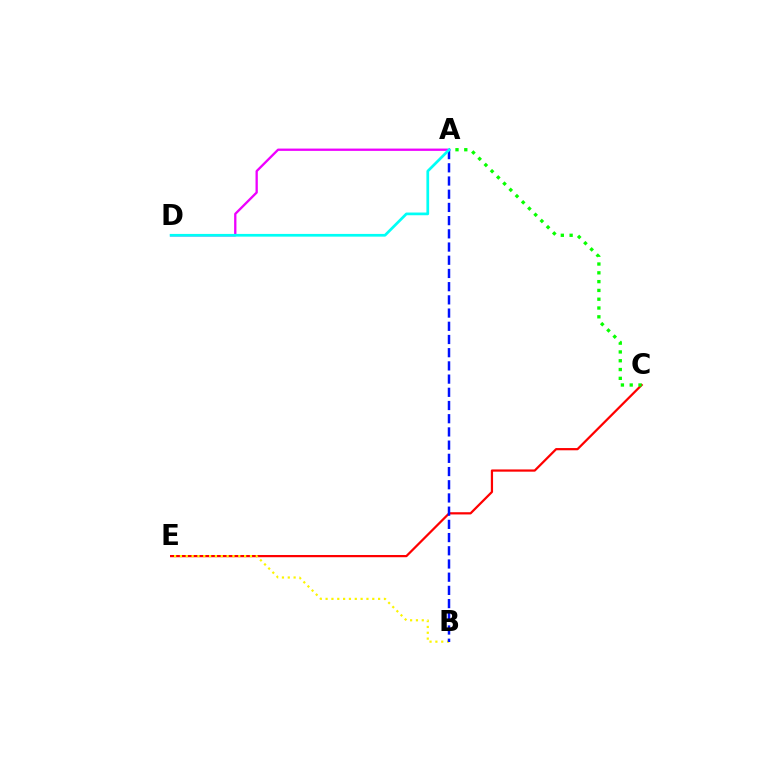{('A', 'D'): [{'color': '#ee00ff', 'line_style': 'solid', 'thickness': 1.66}, {'color': '#00fff6', 'line_style': 'solid', 'thickness': 1.96}], ('C', 'E'): [{'color': '#ff0000', 'line_style': 'solid', 'thickness': 1.6}], ('A', 'C'): [{'color': '#08ff00', 'line_style': 'dotted', 'thickness': 2.39}], ('B', 'E'): [{'color': '#fcf500', 'line_style': 'dotted', 'thickness': 1.59}], ('A', 'B'): [{'color': '#0010ff', 'line_style': 'dashed', 'thickness': 1.79}]}